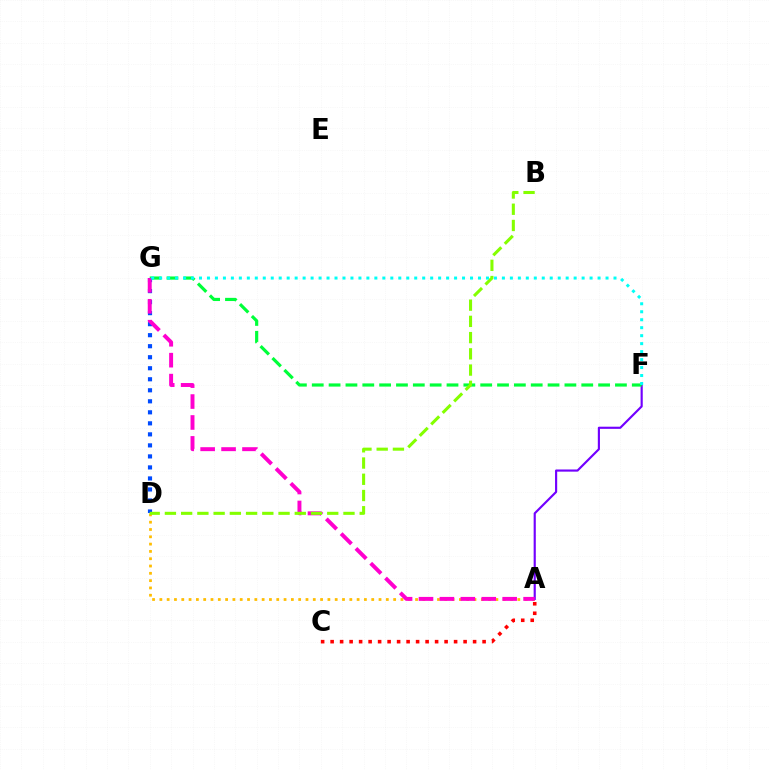{('A', 'D'): [{'color': '#ffbd00', 'line_style': 'dotted', 'thickness': 1.98}], ('A', 'F'): [{'color': '#7200ff', 'line_style': 'solid', 'thickness': 1.55}], ('F', 'G'): [{'color': '#00ff39', 'line_style': 'dashed', 'thickness': 2.29}, {'color': '#00fff6', 'line_style': 'dotted', 'thickness': 2.17}], ('A', 'C'): [{'color': '#ff0000', 'line_style': 'dotted', 'thickness': 2.58}], ('D', 'G'): [{'color': '#004bff', 'line_style': 'dotted', 'thickness': 2.99}], ('A', 'G'): [{'color': '#ff00cf', 'line_style': 'dashed', 'thickness': 2.84}], ('B', 'D'): [{'color': '#84ff00', 'line_style': 'dashed', 'thickness': 2.21}]}